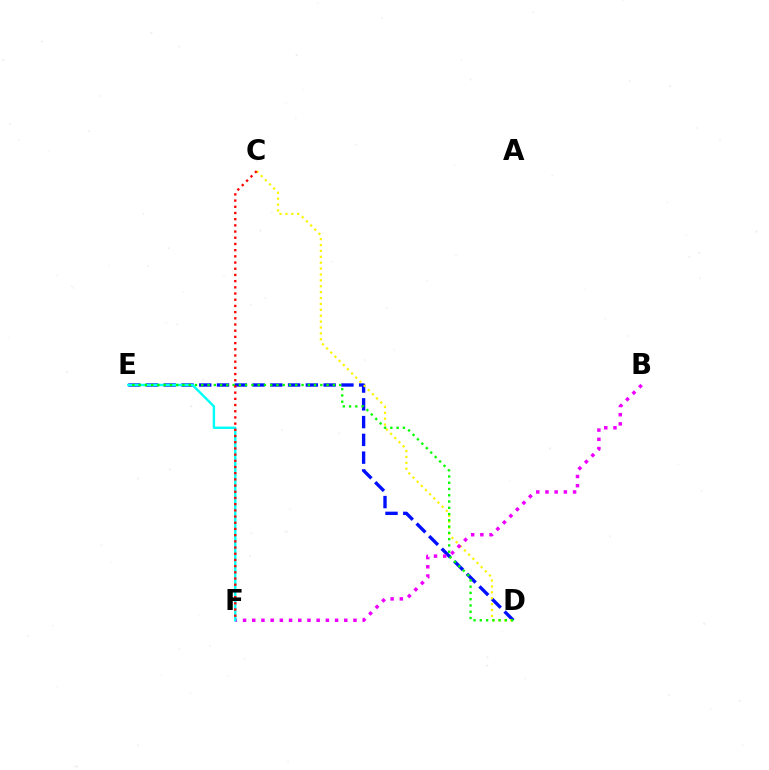{('D', 'E'): [{'color': '#0010ff', 'line_style': 'dashed', 'thickness': 2.41}, {'color': '#08ff00', 'line_style': 'dotted', 'thickness': 1.7}], ('C', 'D'): [{'color': '#fcf500', 'line_style': 'dotted', 'thickness': 1.6}], ('B', 'F'): [{'color': '#ee00ff', 'line_style': 'dotted', 'thickness': 2.5}], ('E', 'F'): [{'color': '#00fff6', 'line_style': 'solid', 'thickness': 1.72}], ('C', 'F'): [{'color': '#ff0000', 'line_style': 'dotted', 'thickness': 1.68}]}